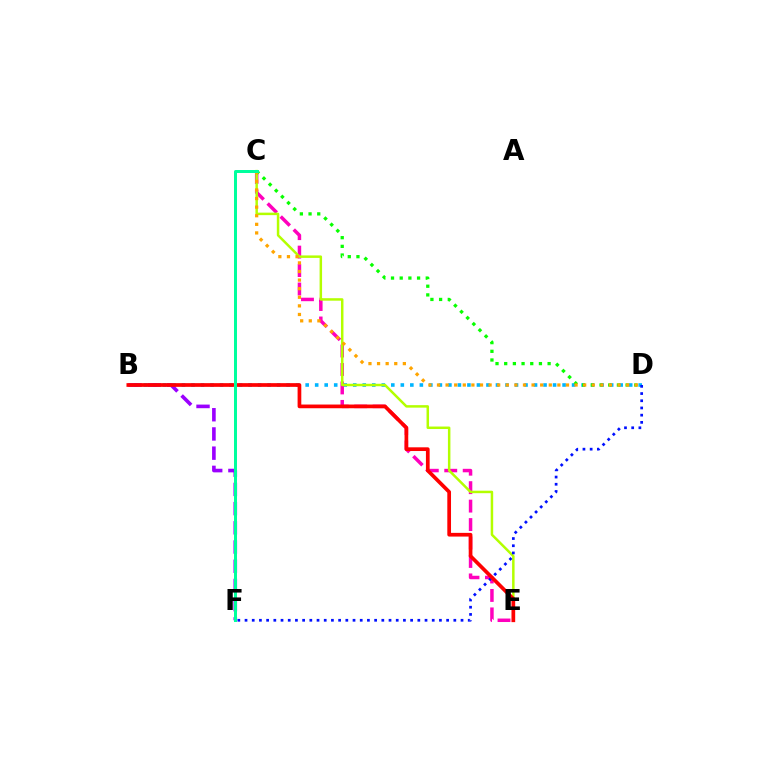{('B', 'D'): [{'color': '#00b5ff', 'line_style': 'dotted', 'thickness': 2.59}], ('C', 'E'): [{'color': '#ff00bd', 'line_style': 'dashed', 'thickness': 2.51}, {'color': '#b3ff00', 'line_style': 'solid', 'thickness': 1.79}], ('C', 'D'): [{'color': '#08ff00', 'line_style': 'dotted', 'thickness': 2.36}, {'color': '#ffa500', 'line_style': 'dotted', 'thickness': 2.34}], ('D', 'F'): [{'color': '#0010ff', 'line_style': 'dotted', 'thickness': 1.96}], ('B', 'F'): [{'color': '#9b00ff', 'line_style': 'dashed', 'thickness': 2.61}], ('B', 'E'): [{'color': '#ff0000', 'line_style': 'solid', 'thickness': 2.67}], ('C', 'F'): [{'color': '#00ff9d', 'line_style': 'solid', 'thickness': 2.15}]}